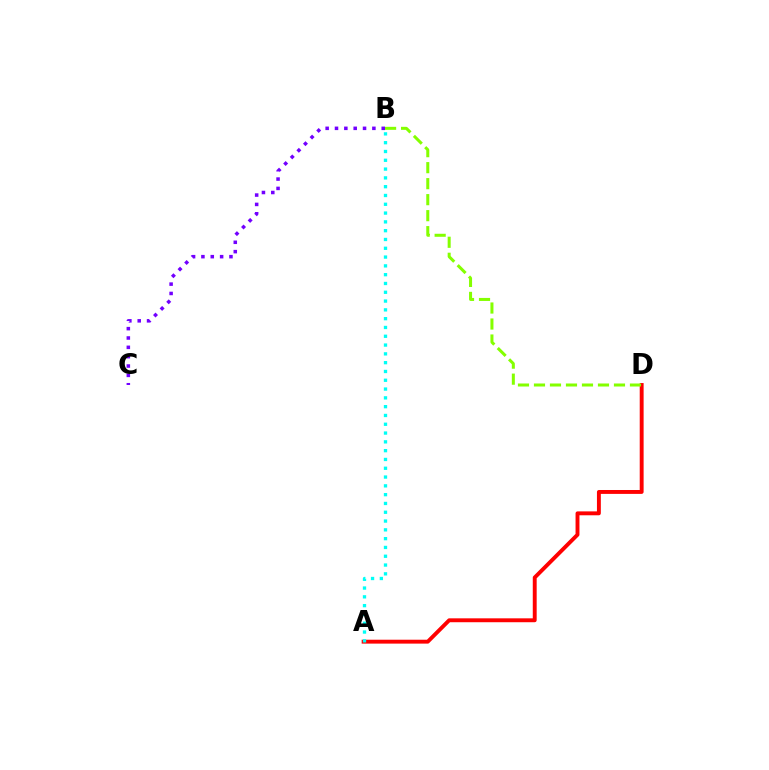{('A', 'D'): [{'color': '#ff0000', 'line_style': 'solid', 'thickness': 2.81}], ('B', 'D'): [{'color': '#84ff00', 'line_style': 'dashed', 'thickness': 2.17}], ('B', 'C'): [{'color': '#7200ff', 'line_style': 'dotted', 'thickness': 2.54}], ('A', 'B'): [{'color': '#00fff6', 'line_style': 'dotted', 'thickness': 2.39}]}